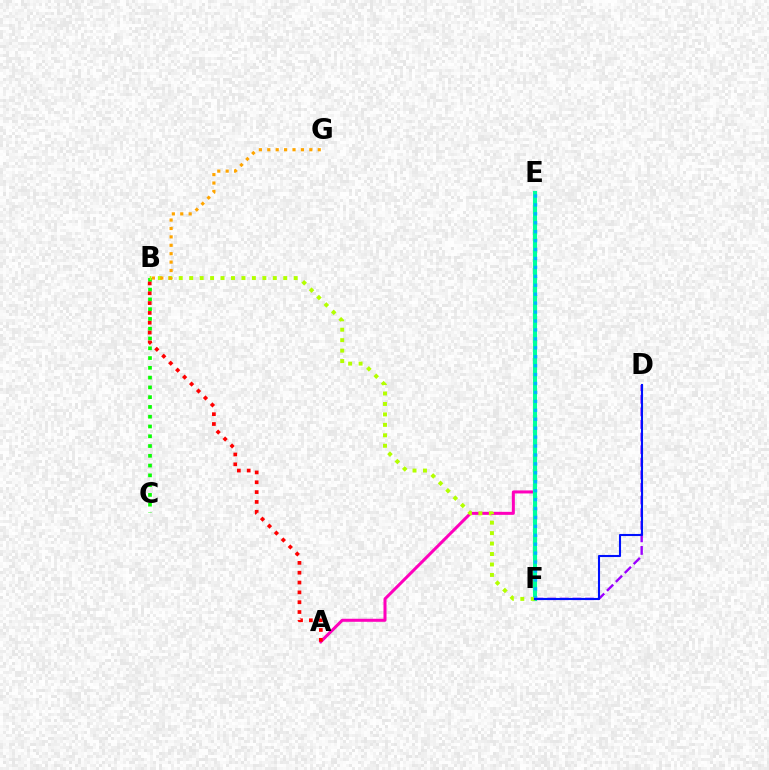{('A', 'E'): [{'color': '#ff00bd', 'line_style': 'solid', 'thickness': 2.18}], ('E', 'F'): [{'color': '#00ff9d', 'line_style': 'solid', 'thickness': 2.98}, {'color': '#00b5ff', 'line_style': 'dotted', 'thickness': 2.43}], ('D', 'F'): [{'color': '#9b00ff', 'line_style': 'dashed', 'thickness': 1.71}, {'color': '#0010ff', 'line_style': 'solid', 'thickness': 1.51}], ('B', 'C'): [{'color': '#08ff00', 'line_style': 'dotted', 'thickness': 2.66}], ('B', 'F'): [{'color': '#b3ff00', 'line_style': 'dotted', 'thickness': 2.84}], ('B', 'G'): [{'color': '#ffa500', 'line_style': 'dotted', 'thickness': 2.28}], ('A', 'B'): [{'color': '#ff0000', 'line_style': 'dotted', 'thickness': 2.67}]}